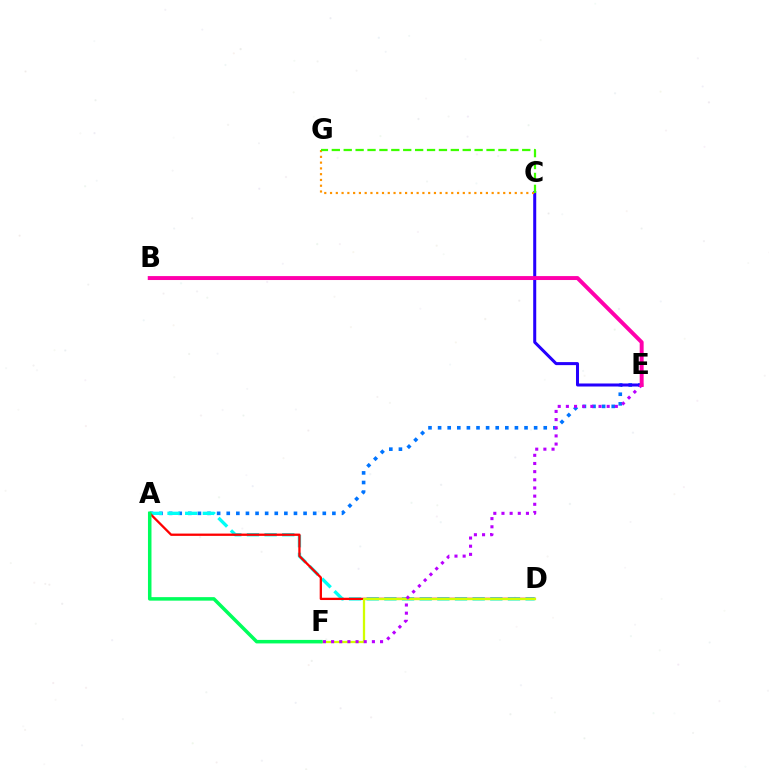{('A', 'E'): [{'color': '#0074ff', 'line_style': 'dotted', 'thickness': 2.61}], ('A', 'D'): [{'color': '#00fff6', 'line_style': 'dashed', 'thickness': 2.4}, {'color': '#ff0000', 'line_style': 'solid', 'thickness': 1.65}], ('D', 'F'): [{'color': '#d1ff00', 'line_style': 'solid', 'thickness': 1.64}], ('C', 'E'): [{'color': '#2500ff', 'line_style': 'solid', 'thickness': 2.18}], ('E', 'F'): [{'color': '#b900ff', 'line_style': 'dotted', 'thickness': 2.22}], ('C', 'G'): [{'color': '#ff9400', 'line_style': 'dotted', 'thickness': 1.57}, {'color': '#3dff00', 'line_style': 'dashed', 'thickness': 1.62}], ('B', 'E'): [{'color': '#ff00ac', 'line_style': 'solid', 'thickness': 2.84}], ('A', 'F'): [{'color': '#00ff5c', 'line_style': 'solid', 'thickness': 2.53}]}